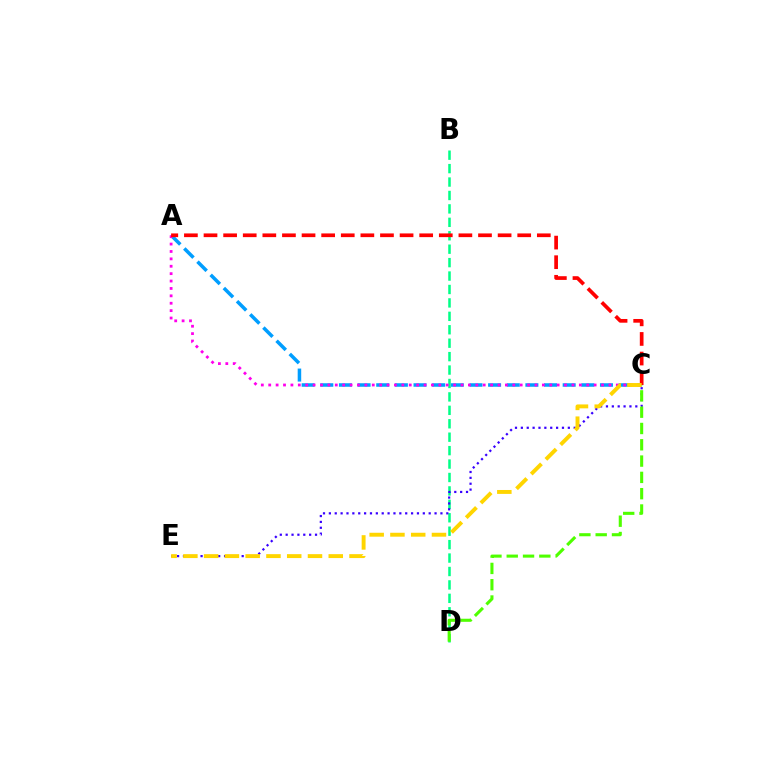{('B', 'D'): [{'color': '#00ff86', 'line_style': 'dashed', 'thickness': 1.82}], ('C', 'E'): [{'color': '#3700ff', 'line_style': 'dotted', 'thickness': 1.6}, {'color': '#ffd500', 'line_style': 'dashed', 'thickness': 2.82}], ('A', 'C'): [{'color': '#009eff', 'line_style': 'dashed', 'thickness': 2.53}, {'color': '#ff00ed', 'line_style': 'dotted', 'thickness': 2.01}, {'color': '#ff0000', 'line_style': 'dashed', 'thickness': 2.66}], ('C', 'D'): [{'color': '#4fff00', 'line_style': 'dashed', 'thickness': 2.21}]}